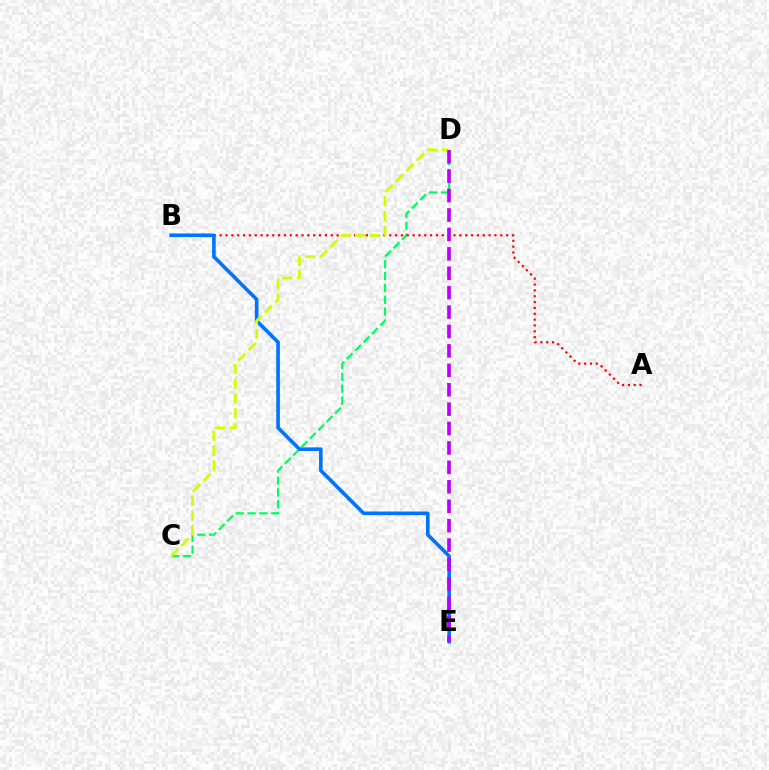{('C', 'D'): [{'color': '#00ff5c', 'line_style': 'dashed', 'thickness': 1.61}, {'color': '#d1ff00', 'line_style': 'dashed', 'thickness': 2.0}], ('A', 'B'): [{'color': '#ff0000', 'line_style': 'dotted', 'thickness': 1.59}], ('B', 'E'): [{'color': '#0074ff', 'line_style': 'solid', 'thickness': 2.61}], ('D', 'E'): [{'color': '#b900ff', 'line_style': 'dashed', 'thickness': 2.64}]}